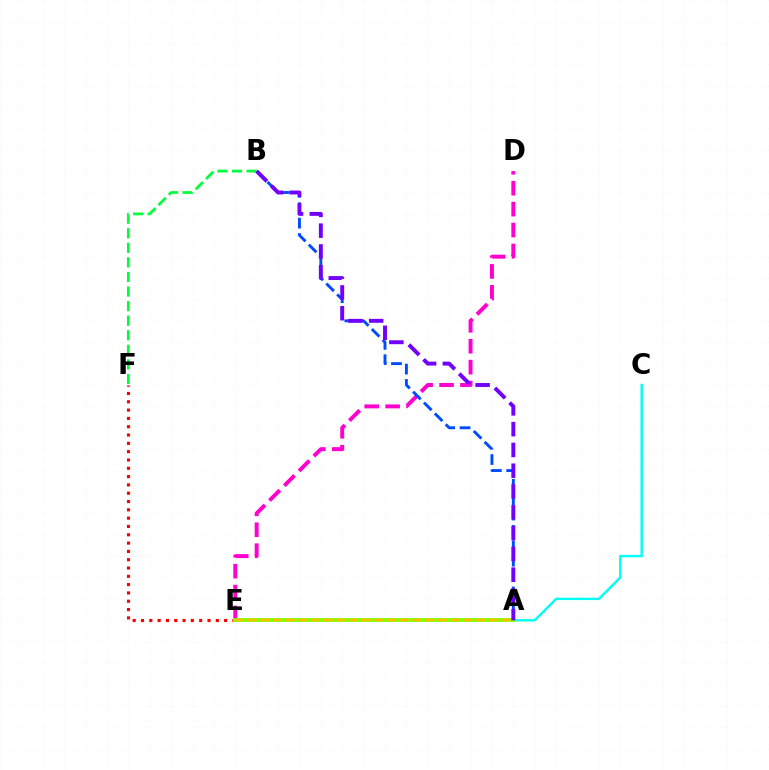{('A', 'C'): [{'color': '#00fff6', 'line_style': 'solid', 'thickness': 1.73}], ('D', 'E'): [{'color': '#ff00cf', 'line_style': 'dashed', 'thickness': 2.84}], ('E', 'F'): [{'color': '#ff0000', 'line_style': 'dotted', 'thickness': 2.26}], ('A', 'B'): [{'color': '#004bff', 'line_style': 'dashed', 'thickness': 2.09}, {'color': '#7200ff', 'line_style': 'dashed', 'thickness': 2.82}], ('A', 'E'): [{'color': '#84ff00', 'line_style': 'solid', 'thickness': 2.79}, {'color': '#ffbd00', 'line_style': 'dashed', 'thickness': 1.72}], ('B', 'F'): [{'color': '#00ff39', 'line_style': 'dashed', 'thickness': 1.98}]}